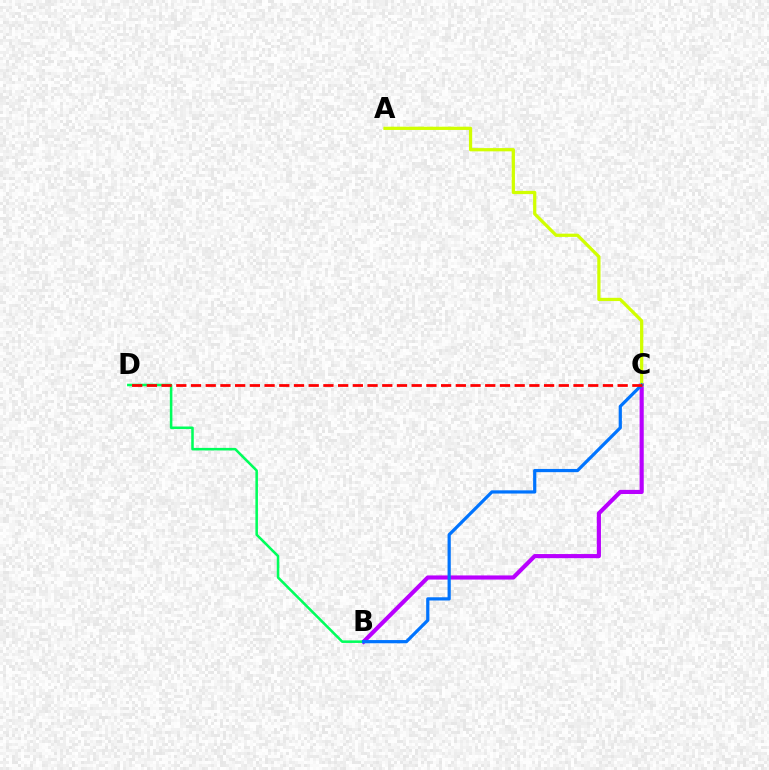{('B', 'C'): [{'color': '#b900ff', 'line_style': 'solid', 'thickness': 2.97}, {'color': '#0074ff', 'line_style': 'solid', 'thickness': 2.31}], ('A', 'C'): [{'color': '#d1ff00', 'line_style': 'solid', 'thickness': 2.33}], ('B', 'D'): [{'color': '#00ff5c', 'line_style': 'solid', 'thickness': 1.83}], ('C', 'D'): [{'color': '#ff0000', 'line_style': 'dashed', 'thickness': 2.0}]}